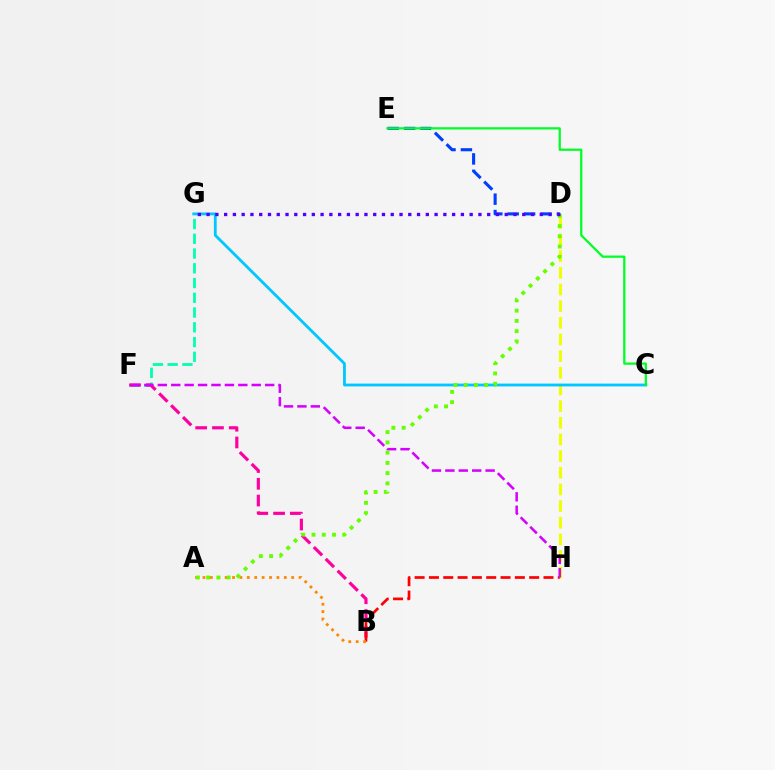{('D', 'E'): [{'color': '#003fff', 'line_style': 'dashed', 'thickness': 2.23}], ('D', 'H'): [{'color': '#eeff00', 'line_style': 'dashed', 'thickness': 2.26}], ('F', 'G'): [{'color': '#00ffaf', 'line_style': 'dashed', 'thickness': 2.0}], ('C', 'G'): [{'color': '#00c7ff', 'line_style': 'solid', 'thickness': 2.02}], ('B', 'F'): [{'color': '#ff00a0', 'line_style': 'dashed', 'thickness': 2.28}], ('B', 'H'): [{'color': '#ff0000', 'line_style': 'dashed', 'thickness': 1.95}], ('A', 'B'): [{'color': '#ff8800', 'line_style': 'dotted', 'thickness': 2.01}], ('F', 'H'): [{'color': '#d600ff', 'line_style': 'dashed', 'thickness': 1.82}], ('A', 'D'): [{'color': '#66ff00', 'line_style': 'dotted', 'thickness': 2.78}], ('C', 'E'): [{'color': '#00ff27', 'line_style': 'solid', 'thickness': 1.62}], ('D', 'G'): [{'color': '#4f00ff', 'line_style': 'dotted', 'thickness': 2.38}]}